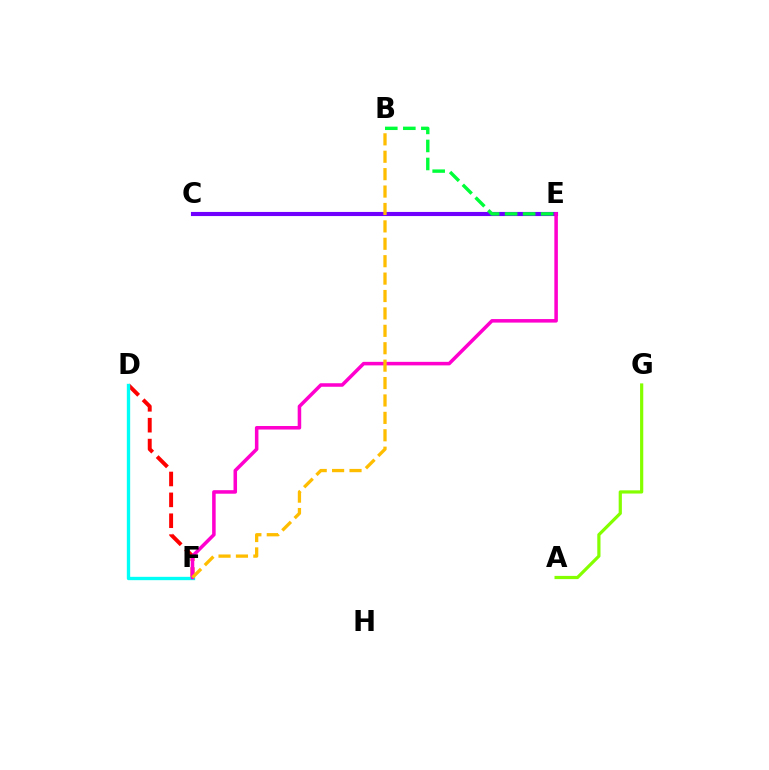{('C', 'E'): [{'color': '#004bff', 'line_style': 'dashed', 'thickness': 1.54}, {'color': '#7200ff', 'line_style': 'solid', 'thickness': 2.97}], ('D', 'F'): [{'color': '#ff0000', 'line_style': 'dashed', 'thickness': 2.84}, {'color': '#00fff6', 'line_style': 'solid', 'thickness': 2.41}], ('A', 'G'): [{'color': '#84ff00', 'line_style': 'solid', 'thickness': 2.31}], ('B', 'E'): [{'color': '#00ff39', 'line_style': 'dashed', 'thickness': 2.45}], ('E', 'F'): [{'color': '#ff00cf', 'line_style': 'solid', 'thickness': 2.54}], ('B', 'F'): [{'color': '#ffbd00', 'line_style': 'dashed', 'thickness': 2.36}]}